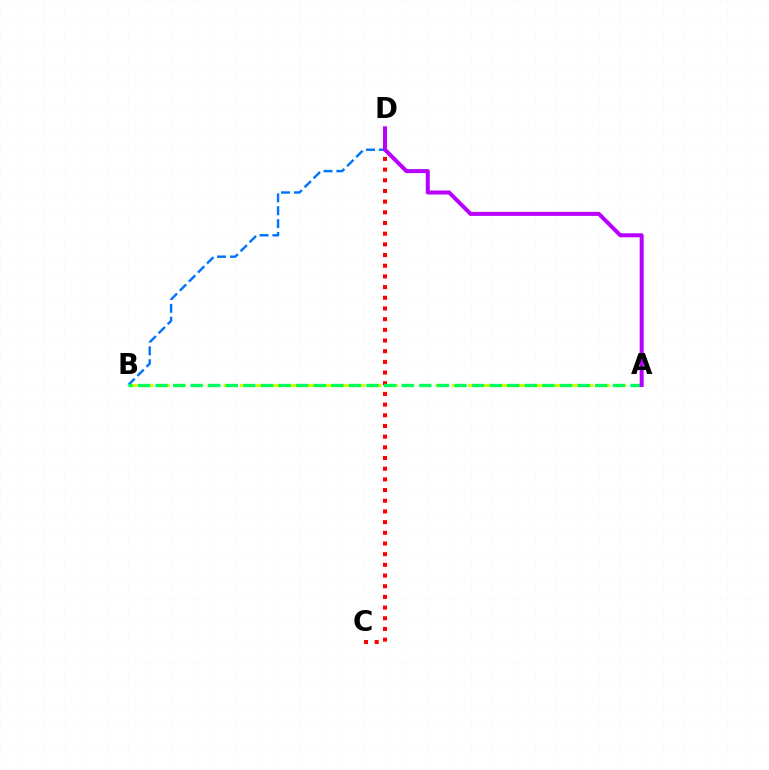{('B', 'D'): [{'color': '#0074ff', 'line_style': 'dashed', 'thickness': 1.74}], ('A', 'B'): [{'color': '#d1ff00', 'line_style': 'dashed', 'thickness': 2.21}, {'color': '#00ff5c', 'line_style': 'dashed', 'thickness': 2.39}], ('C', 'D'): [{'color': '#ff0000', 'line_style': 'dotted', 'thickness': 2.9}], ('A', 'D'): [{'color': '#b900ff', 'line_style': 'solid', 'thickness': 2.89}]}